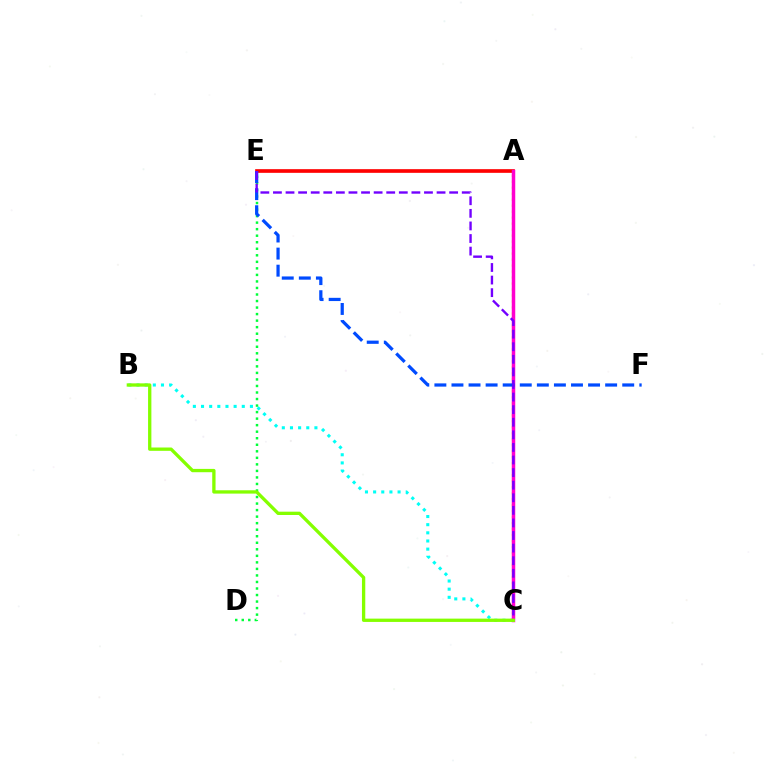{('B', 'C'): [{'color': '#00fff6', 'line_style': 'dotted', 'thickness': 2.21}, {'color': '#84ff00', 'line_style': 'solid', 'thickness': 2.39}], ('D', 'E'): [{'color': '#00ff39', 'line_style': 'dotted', 'thickness': 1.78}], ('A', 'E'): [{'color': '#ff0000', 'line_style': 'solid', 'thickness': 2.64}], ('A', 'C'): [{'color': '#ffbd00', 'line_style': 'dotted', 'thickness': 1.63}, {'color': '#ff00cf', 'line_style': 'solid', 'thickness': 2.51}], ('E', 'F'): [{'color': '#004bff', 'line_style': 'dashed', 'thickness': 2.32}], ('C', 'E'): [{'color': '#7200ff', 'line_style': 'dashed', 'thickness': 1.71}]}